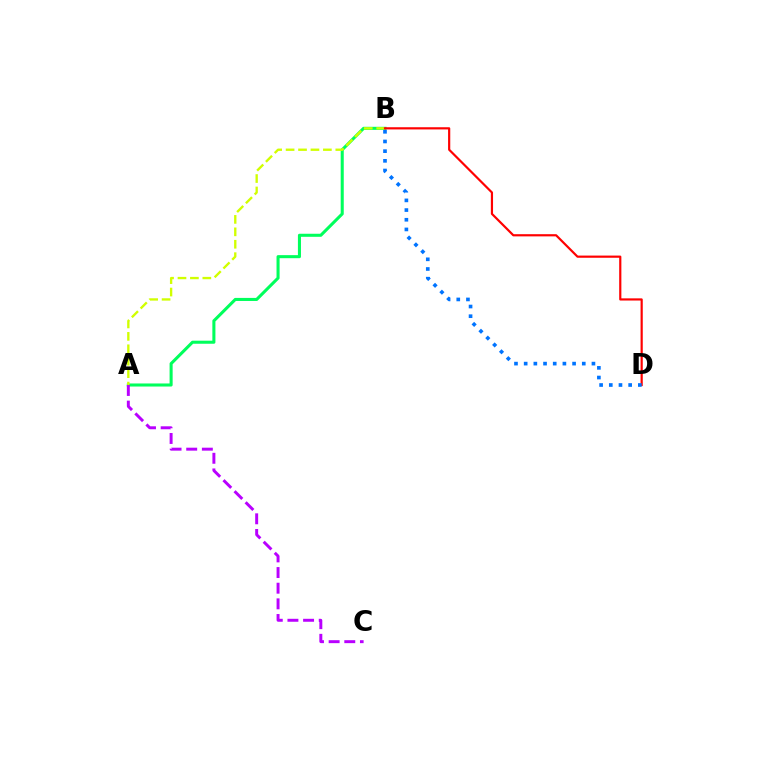{('A', 'B'): [{'color': '#00ff5c', 'line_style': 'solid', 'thickness': 2.2}, {'color': '#d1ff00', 'line_style': 'dashed', 'thickness': 1.69}], ('A', 'C'): [{'color': '#b900ff', 'line_style': 'dashed', 'thickness': 2.13}], ('B', 'D'): [{'color': '#ff0000', 'line_style': 'solid', 'thickness': 1.57}, {'color': '#0074ff', 'line_style': 'dotted', 'thickness': 2.63}]}